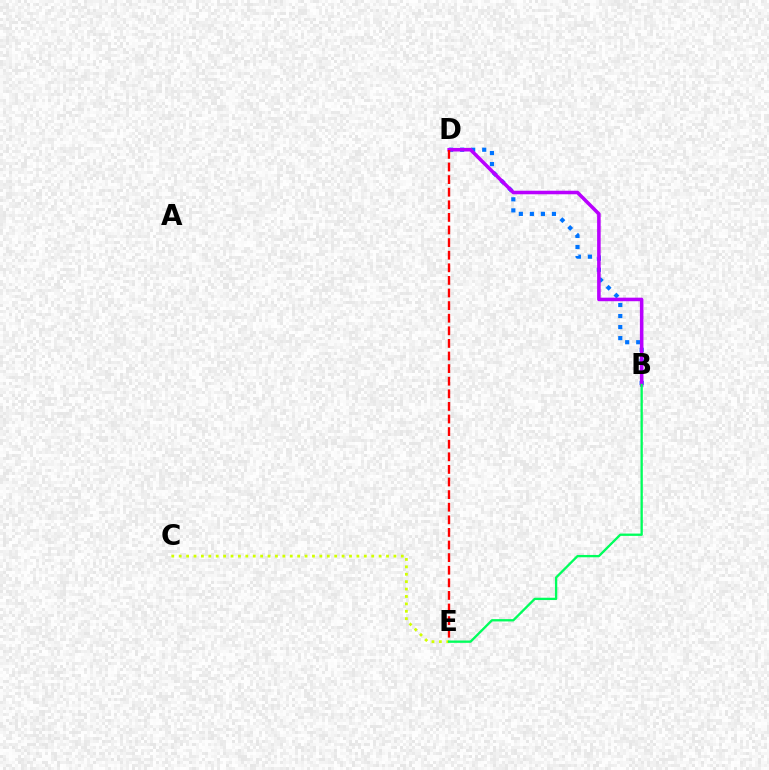{('B', 'D'): [{'color': '#0074ff', 'line_style': 'dotted', 'thickness': 3.0}, {'color': '#b900ff', 'line_style': 'solid', 'thickness': 2.55}], ('C', 'E'): [{'color': '#d1ff00', 'line_style': 'dotted', 'thickness': 2.01}], ('D', 'E'): [{'color': '#ff0000', 'line_style': 'dashed', 'thickness': 1.71}], ('B', 'E'): [{'color': '#00ff5c', 'line_style': 'solid', 'thickness': 1.67}]}